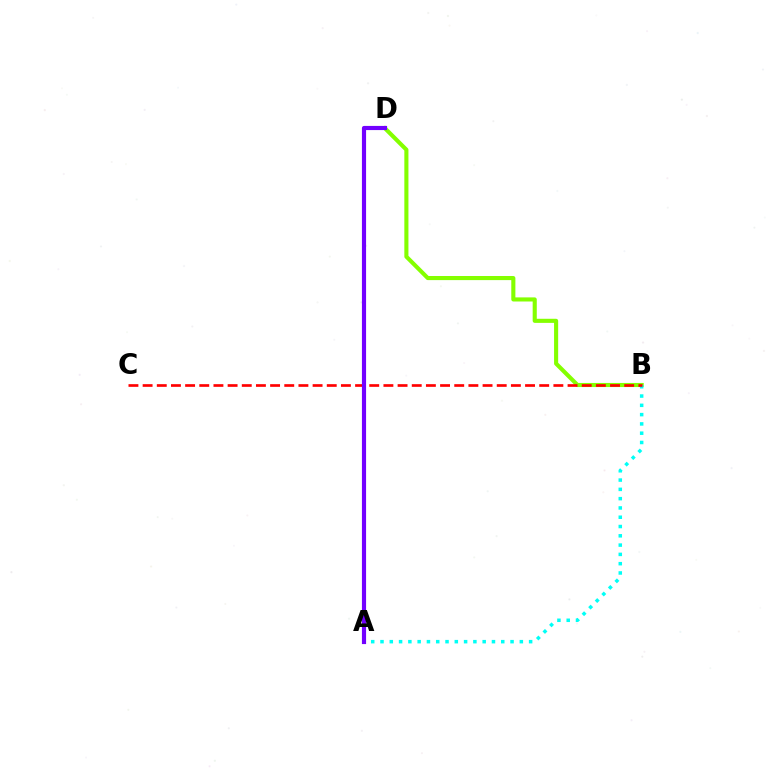{('B', 'D'): [{'color': '#84ff00', 'line_style': 'solid', 'thickness': 2.95}], ('A', 'B'): [{'color': '#00fff6', 'line_style': 'dotted', 'thickness': 2.52}], ('B', 'C'): [{'color': '#ff0000', 'line_style': 'dashed', 'thickness': 1.92}], ('A', 'D'): [{'color': '#7200ff', 'line_style': 'solid', 'thickness': 2.99}]}